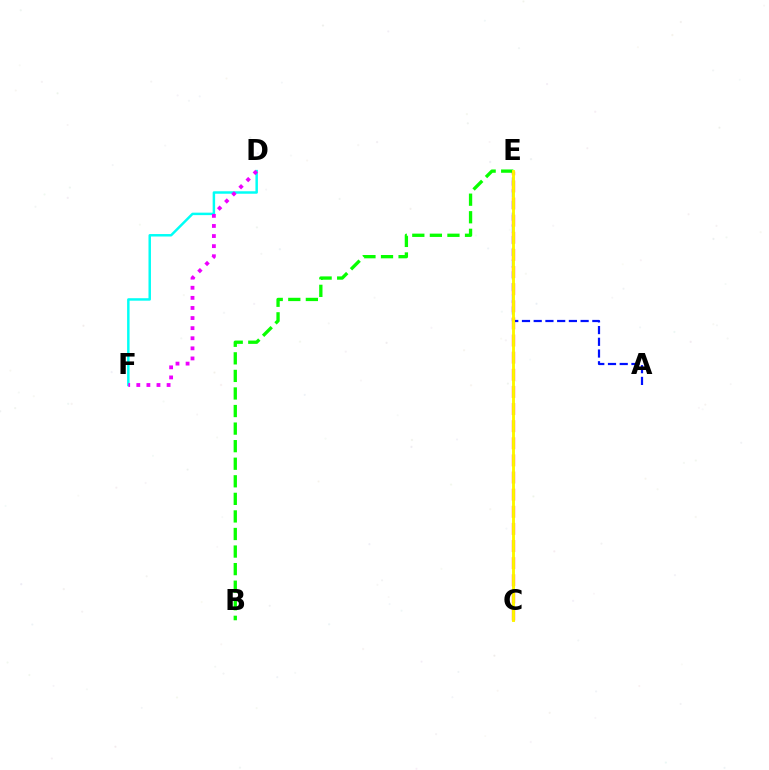{('A', 'E'): [{'color': '#0010ff', 'line_style': 'dashed', 'thickness': 1.59}], ('B', 'E'): [{'color': '#08ff00', 'line_style': 'dashed', 'thickness': 2.39}], ('C', 'E'): [{'color': '#ff0000', 'line_style': 'dashed', 'thickness': 2.33}, {'color': '#fcf500', 'line_style': 'solid', 'thickness': 2.1}], ('D', 'F'): [{'color': '#00fff6', 'line_style': 'solid', 'thickness': 1.78}, {'color': '#ee00ff', 'line_style': 'dotted', 'thickness': 2.74}]}